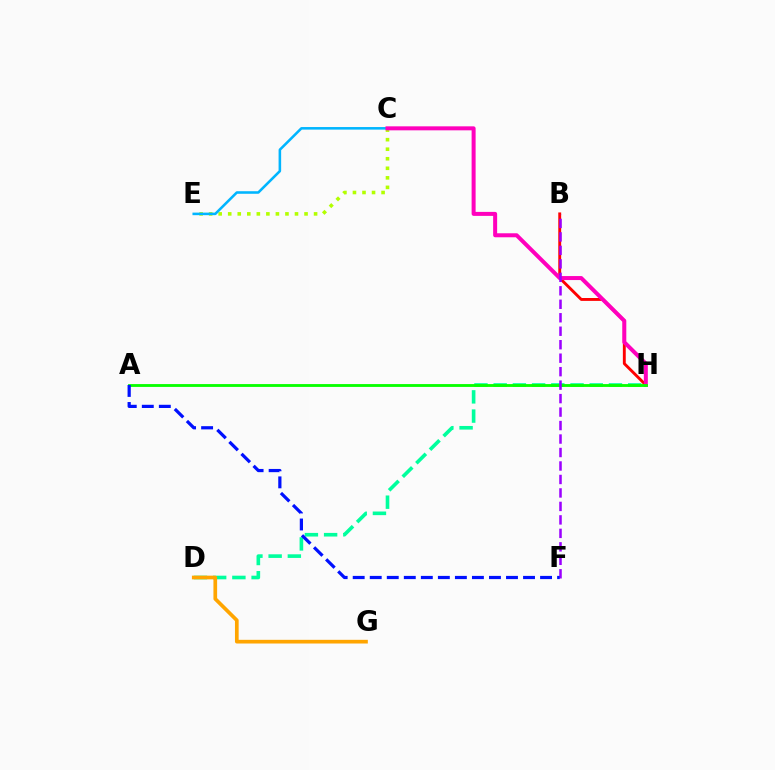{('B', 'H'): [{'color': '#ff0000', 'line_style': 'solid', 'thickness': 2.08}], ('C', 'E'): [{'color': '#b3ff00', 'line_style': 'dotted', 'thickness': 2.59}, {'color': '#00b5ff', 'line_style': 'solid', 'thickness': 1.85}], ('D', 'H'): [{'color': '#00ff9d', 'line_style': 'dashed', 'thickness': 2.61}], ('D', 'G'): [{'color': '#ffa500', 'line_style': 'solid', 'thickness': 2.66}], ('C', 'H'): [{'color': '#ff00bd', 'line_style': 'solid', 'thickness': 2.88}], ('A', 'H'): [{'color': '#08ff00', 'line_style': 'solid', 'thickness': 2.04}], ('B', 'F'): [{'color': '#9b00ff', 'line_style': 'dashed', 'thickness': 1.83}], ('A', 'F'): [{'color': '#0010ff', 'line_style': 'dashed', 'thickness': 2.31}]}